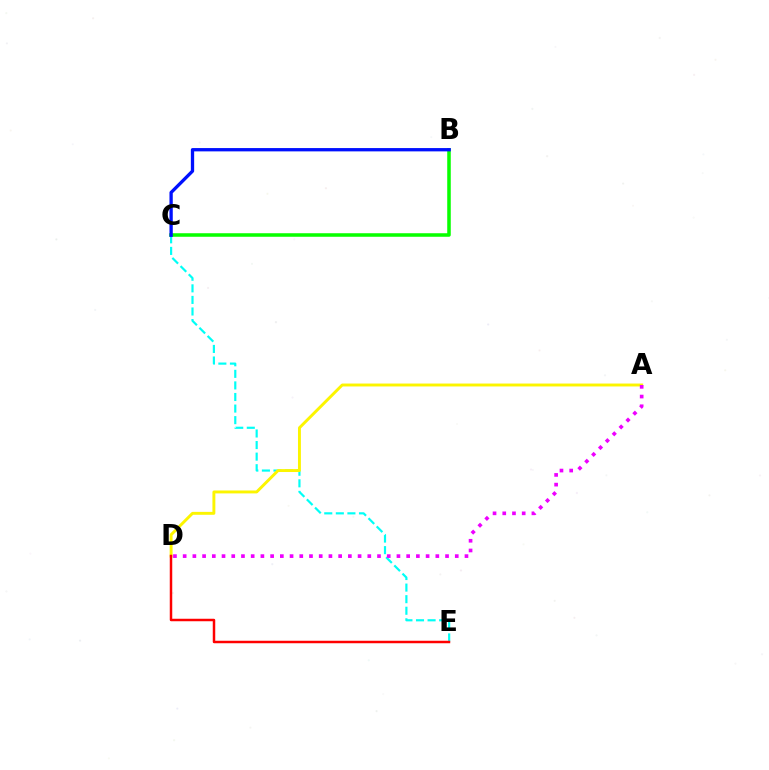{('B', 'C'): [{'color': '#08ff00', 'line_style': 'solid', 'thickness': 2.54}, {'color': '#0010ff', 'line_style': 'solid', 'thickness': 2.38}], ('C', 'E'): [{'color': '#00fff6', 'line_style': 'dashed', 'thickness': 1.57}], ('A', 'D'): [{'color': '#fcf500', 'line_style': 'solid', 'thickness': 2.1}, {'color': '#ee00ff', 'line_style': 'dotted', 'thickness': 2.64}], ('D', 'E'): [{'color': '#ff0000', 'line_style': 'solid', 'thickness': 1.79}]}